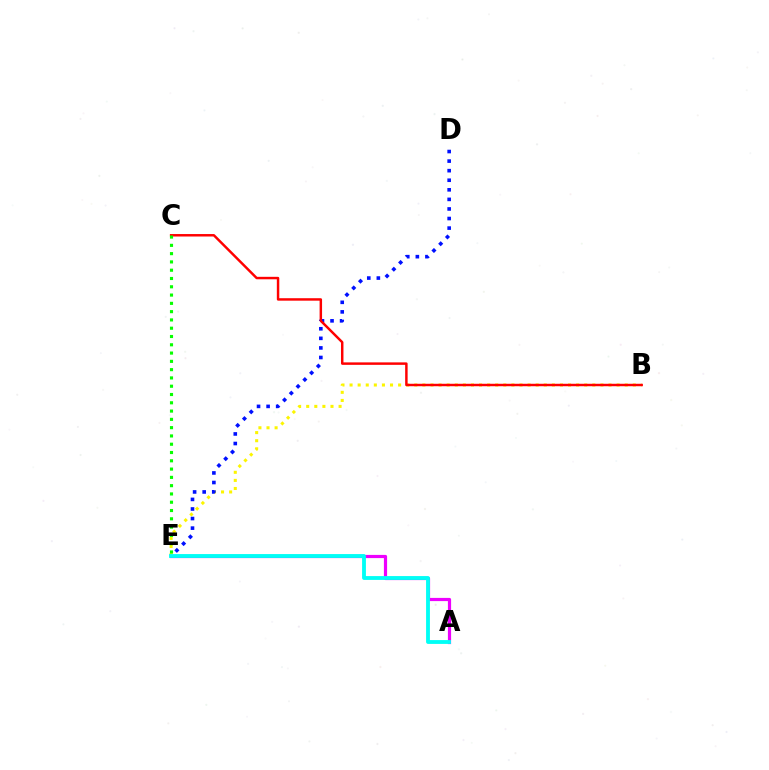{('B', 'E'): [{'color': '#fcf500', 'line_style': 'dotted', 'thickness': 2.2}], ('A', 'E'): [{'color': '#ee00ff', 'line_style': 'solid', 'thickness': 2.3}, {'color': '#00fff6', 'line_style': 'solid', 'thickness': 2.76}], ('D', 'E'): [{'color': '#0010ff', 'line_style': 'dotted', 'thickness': 2.6}], ('B', 'C'): [{'color': '#ff0000', 'line_style': 'solid', 'thickness': 1.77}], ('C', 'E'): [{'color': '#08ff00', 'line_style': 'dotted', 'thickness': 2.25}]}